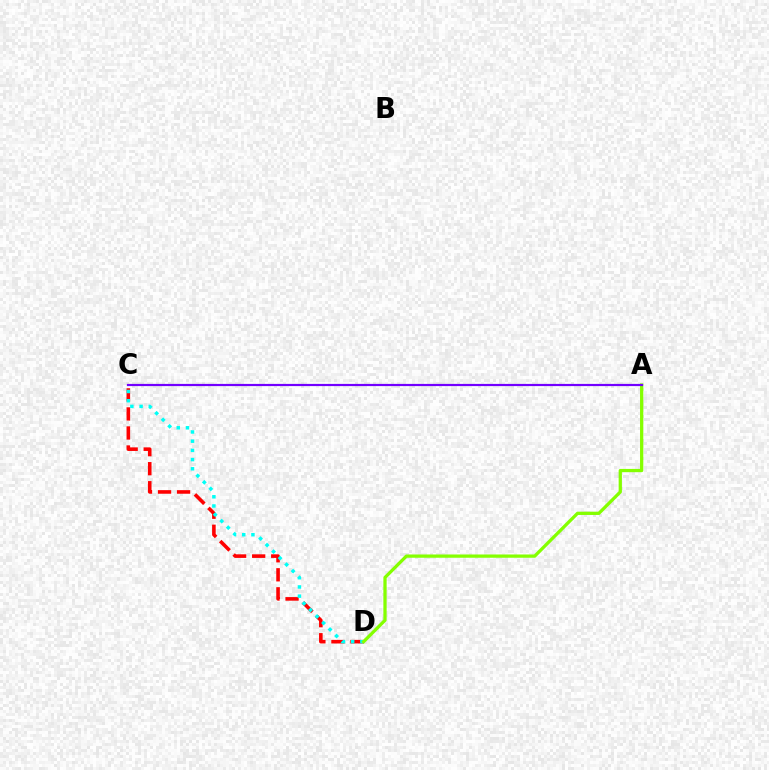{('C', 'D'): [{'color': '#ff0000', 'line_style': 'dashed', 'thickness': 2.59}, {'color': '#00fff6', 'line_style': 'dotted', 'thickness': 2.5}], ('A', 'D'): [{'color': '#84ff00', 'line_style': 'solid', 'thickness': 2.35}], ('A', 'C'): [{'color': '#7200ff', 'line_style': 'solid', 'thickness': 1.58}]}